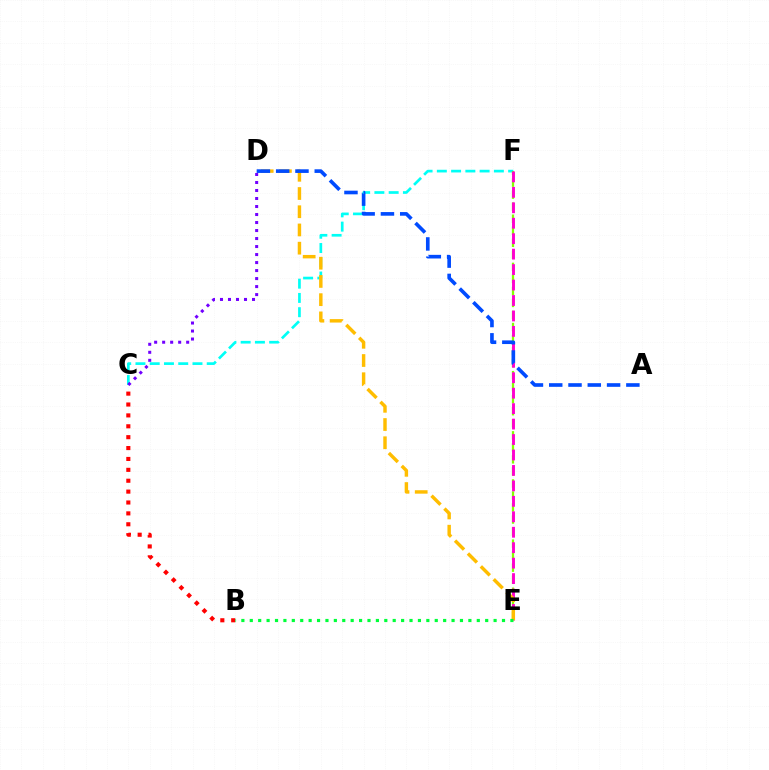{('C', 'F'): [{'color': '#00fff6', 'line_style': 'dashed', 'thickness': 1.94}], ('E', 'F'): [{'color': '#84ff00', 'line_style': 'dashed', 'thickness': 1.63}, {'color': '#ff00cf', 'line_style': 'dashed', 'thickness': 2.1}], ('D', 'E'): [{'color': '#ffbd00', 'line_style': 'dashed', 'thickness': 2.48}], ('A', 'D'): [{'color': '#004bff', 'line_style': 'dashed', 'thickness': 2.62}], ('B', 'C'): [{'color': '#ff0000', 'line_style': 'dotted', 'thickness': 2.96}], ('C', 'D'): [{'color': '#7200ff', 'line_style': 'dotted', 'thickness': 2.18}], ('B', 'E'): [{'color': '#00ff39', 'line_style': 'dotted', 'thickness': 2.28}]}